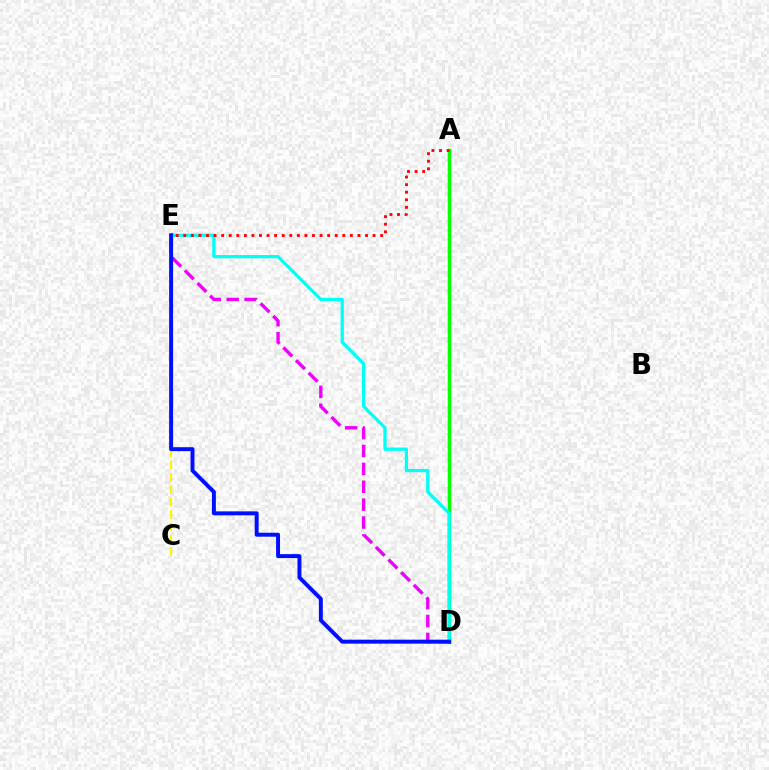{('D', 'E'): [{'color': '#ee00ff', 'line_style': 'dashed', 'thickness': 2.43}, {'color': '#00fff6', 'line_style': 'solid', 'thickness': 2.35}, {'color': '#0010ff', 'line_style': 'solid', 'thickness': 2.85}], ('A', 'D'): [{'color': '#08ff00', 'line_style': 'solid', 'thickness': 2.51}], ('C', 'E'): [{'color': '#fcf500', 'line_style': 'dashed', 'thickness': 1.68}], ('A', 'E'): [{'color': '#ff0000', 'line_style': 'dotted', 'thickness': 2.06}]}